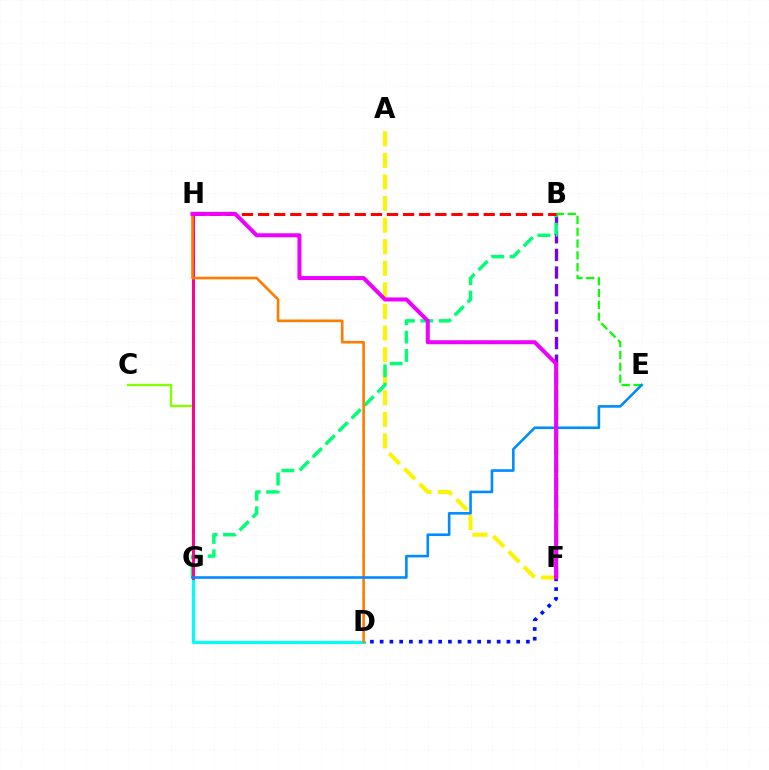{('A', 'F'): [{'color': '#fcf500', 'line_style': 'dashed', 'thickness': 2.93}], ('D', 'F'): [{'color': '#0010ff', 'line_style': 'dotted', 'thickness': 2.65}], ('B', 'F'): [{'color': '#7200ff', 'line_style': 'dashed', 'thickness': 2.4}], ('C', 'G'): [{'color': '#84ff00', 'line_style': 'solid', 'thickness': 1.68}], ('B', 'G'): [{'color': '#00ff74', 'line_style': 'dashed', 'thickness': 2.49}], ('D', 'G'): [{'color': '#00fff6', 'line_style': 'solid', 'thickness': 2.25}], ('G', 'H'): [{'color': '#ff0094', 'line_style': 'solid', 'thickness': 2.14}], ('B', 'E'): [{'color': '#08ff00', 'line_style': 'dashed', 'thickness': 1.6}], ('D', 'H'): [{'color': '#ff7c00', 'line_style': 'solid', 'thickness': 1.9}], ('B', 'H'): [{'color': '#ff0000', 'line_style': 'dashed', 'thickness': 2.19}], ('E', 'G'): [{'color': '#008cff', 'line_style': 'solid', 'thickness': 1.87}], ('F', 'H'): [{'color': '#ee00ff', 'line_style': 'solid', 'thickness': 2.89}]}